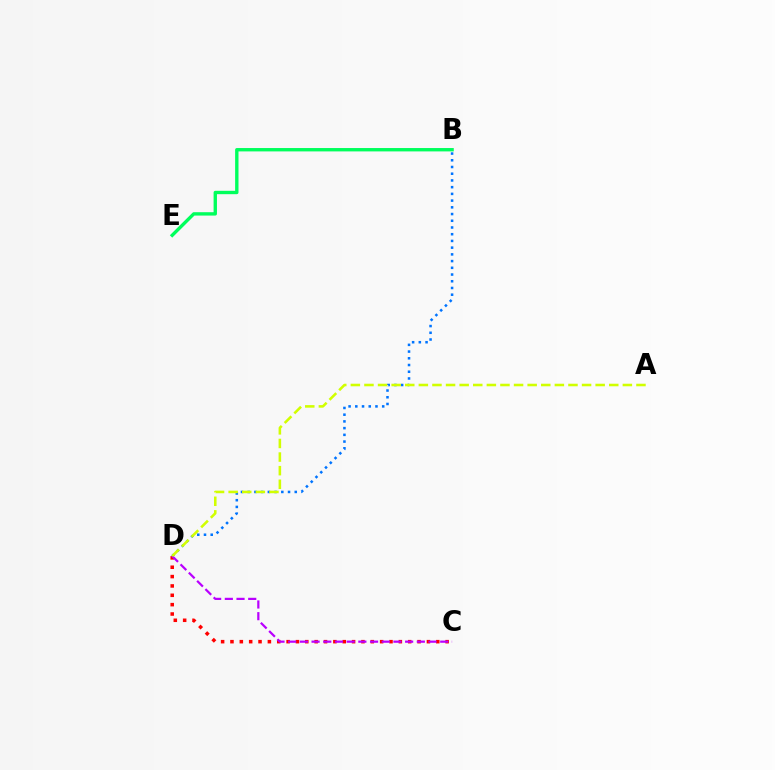{('B', 'D'): [{'color': '#0074ff', 'line_style': 'dotted', 'thickness': 1.83}], ('C', 'D'): [{'color': '#ff0000', 'line_style': 'dotted', 'thickness': 2.54}, {'color': '#b900ff', 'line_style': 'dashed', 'thickness': 1.59}], ('B', 'E'): [{'color': '#00ff5c', 'line_style': 'solid', 'thickness': 2.43}], ('A', 'D'): [{'color': '#d1ff00', 'line_style': 'dashed', 'thickness': 1.85}]}